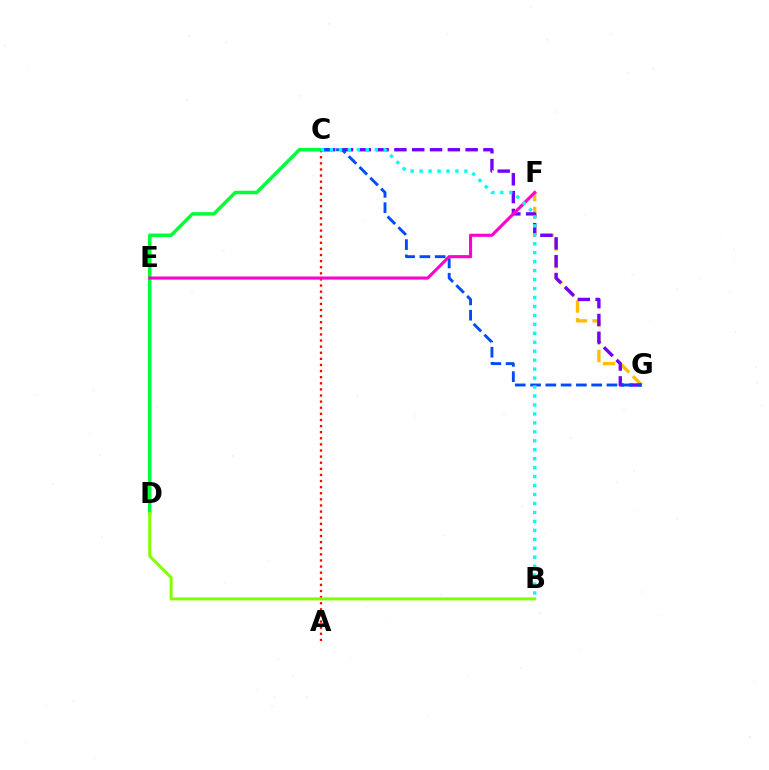{('A', 'C'): [{'color': '#ff0000', 'line_style': 'dotted', 'thickness': 1.66}], ('F', 'G'): [{'color': '#ffbd00', 'line_style': 'dashed', 'thickness': 2.4}], ('C', 'D'): [{'color': '#00ff39', 'line_style': 'solid', 'thickness': 2.52}], ('C', 'G'): [{'color': '#7200ff', 'line_style': 'dashed', 'thickness': 2.42}, {'color': '#004bff', 'line_style': 'dashed', 'thickness': 2.08}], ('E', 'F'): [{'color': '#ff00cf', 'line_style': 'solid', 'thickness': 2.23}], ('B', 'D'): [{'color': '#84ff00', 'line_style': 'solid', 'thickness': 2.16}], ('B', 'C'): [{'color': '#00fff6', 'line_style': 'dotted', 'thickness': 2.43}]}